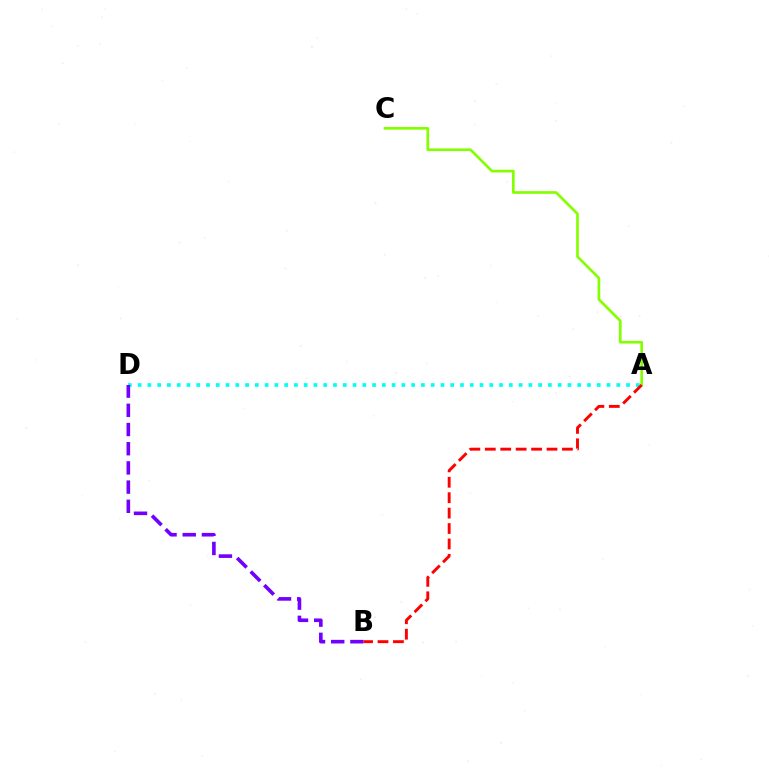{('A', 'D'): [{'color': '#00fff6', 'line_style': 'dotted', 'thickness': 2.65}], ('B', 'D'): [{'color': '#7200ff', 'line_style': 'dashed', 'thickness': 2.61}], ('A', 'C'): [{'color': '#84ff00', 'line_style': 'solid', 'thickness': 1.93}], ('A', 'B'): [{'color': '#ff0000', 'line_style': 'dashed', 'thickness': 2.1}]}